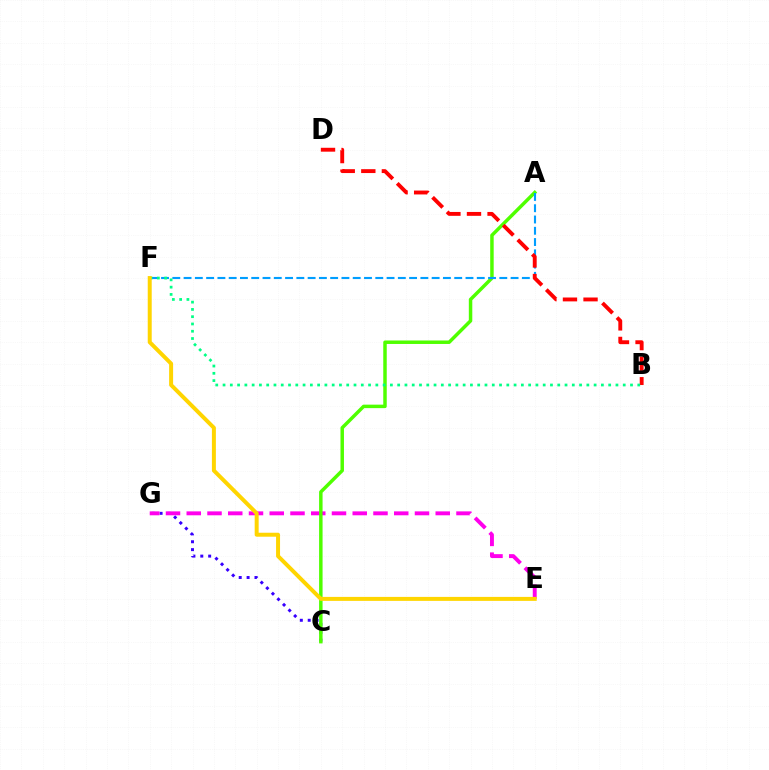{('C', 'G'): [{'color': '#3700ff', 'line_style': 'dotted', 'thickness': 2.14}], ('E', 'G'): [{'color': '#ff00ed', 'line_style': 'dashed', 'thickness': 2.82}], ('A', 'C'): [{'color': '#4fff00', 'line_style': 'solid', 'thickness': 2.5}], ('A', 'F'): [{'color': '#009eff', 'line_style': 'dashed', 'thickness': 1.53}], ('B', 'D'): [{'color': '#ff0000', 'line_style': 'dashed', 'thickness': 2.79}], ('B', 'F'): [{'color': '#00ff86', 'line_style': 'dotted', 'thickness': 1.98}], ('E', 'F'): [{'color': '#ffd500', 'line_style': 'solid', 'thickness': 2.86}]}